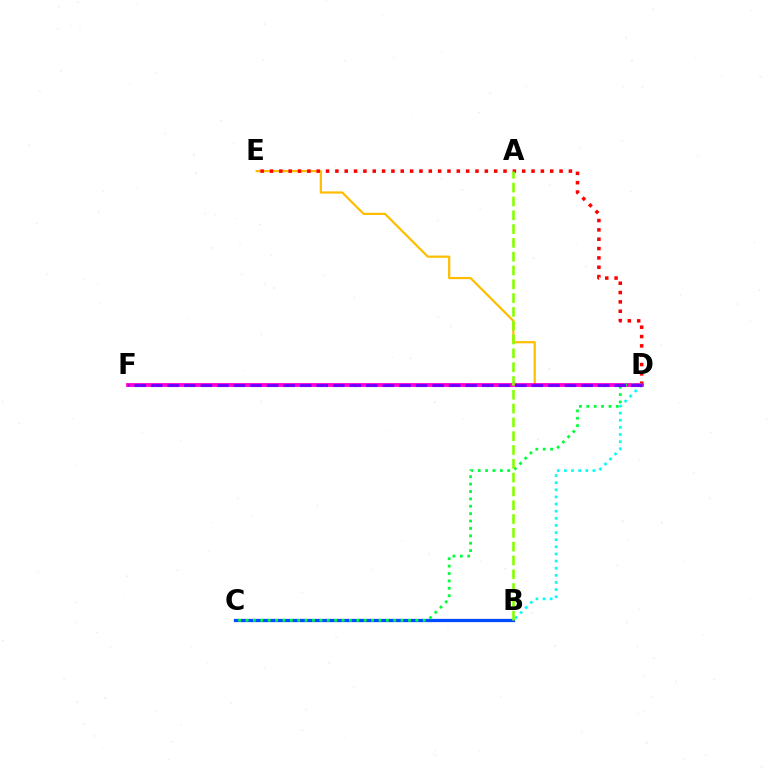{('B', 'C'): [{'color': '#004bff', 'line_style': 'solid', 'thickness': 2.34}], ('D', 'E'): [{'color': '#ffbd00', 'line_style': 'solid', 'thickness': 1.59}, {'color': '#ff0000', 'line_style': 'dotted', 'thickness': 2.54}], ('D', 'F'): [{'color': '#ff00cf', 'line_style': 'solid', 'thickness': 2.73}, {'color': '#7200ff', 'line_style': 'dashed', 'thickness': 2.25}], ('B', 'D'): [{'color': '#00fff6', 'line_style': 'dotted', 'thickness': 1.94}], ('C', 'D'): [{'color': '#00ff39', 'line_style': 'dotted', 'thickness': 2.01}], ('A', 'B'): [{'color': '#84ff00', 'line_style': 'dashed', 'thickness': 1.88}]}